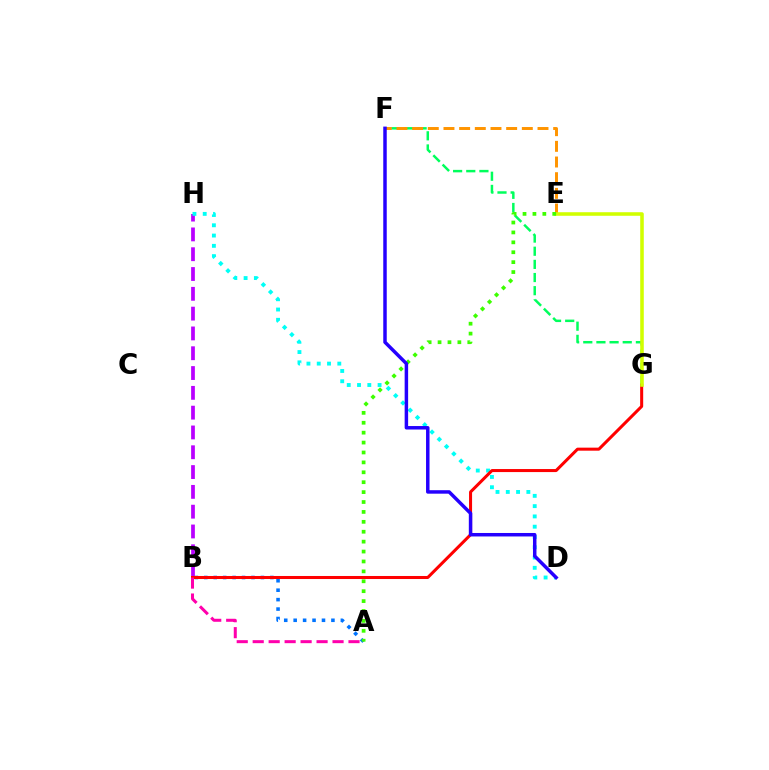{('B', 'H'): [{'color': '#b900ff', 'line_style': 'dashed', 'thickness': 2.69}], ('F', 'G'): [{'color': '#00ff5c', 'line_style': 'dashed', 'thickness': 1.79}], ('E', 'F'): [{'color': '#ff9400', 'line_style': 'dashed', 'thickness': 2.13}], ('A', 'B'): [{'color': '#0074ff', 'line_style': 'dotted', 'thickness': 2.56}, {'color': '#ff00ac', 'line_style': 'dashed', 'thickness': 2.17}], ('D', 'H'): [{'color': '#00fff6', 'line_style': 'dotted', 'thickness': 2.79}], ('B', 'G'): [{'color': '#ff0000', 'line_style': 'solid', 'thickness': 2.18}], ('E', 'G'): [{'color': '#d1ff00', 'line_style': 'solid', 'thickness': 2.56}], ('A', 'E'): [{'color': '#3dff00', 'line_style': 'dotted', 'thickness': 2.69}], ('D', 'F'): [{'color': '#2500ff', 'line_style': 'solid', 'thickness': 2.51}]}